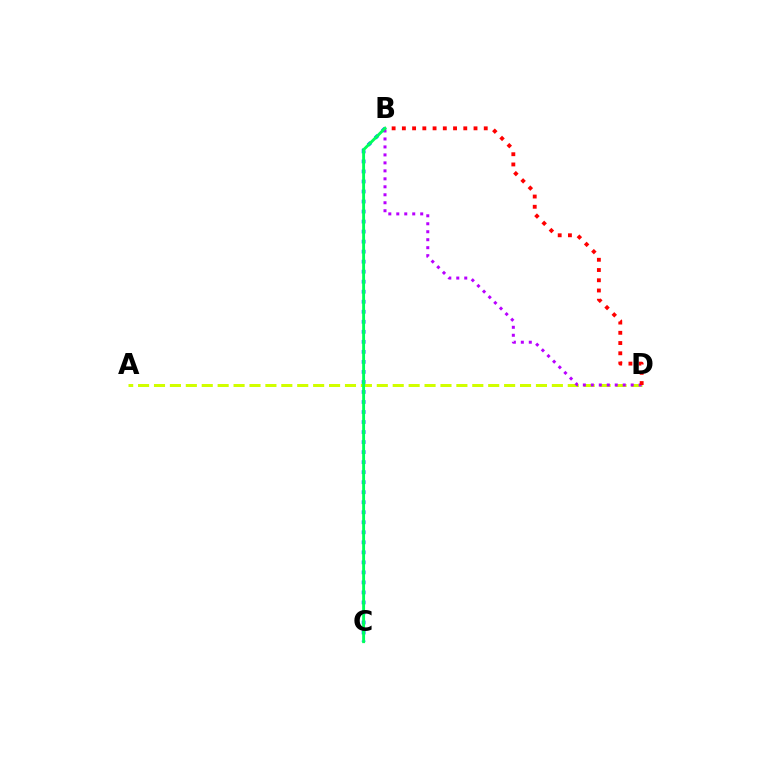{('B', 'C'): [{'color': '#0074ff', 'line_style': 'dotted', 'thickness': 2.72}, {'color': '#00ff5c', 'line_style': 'solid', 'thickness': 2.09}], ('A', 'D'): [{'color': '#d1ff00', 'line_style': 'dashed', 'thickness': 2.16}], ('B', 'D'): [{'color': '#b900ff', 'line_style': 'dotted', 'thickness': 2.17}, {'color': '#ff0000', 'line_style': 'dotted', 'thickness': 2.78}]}